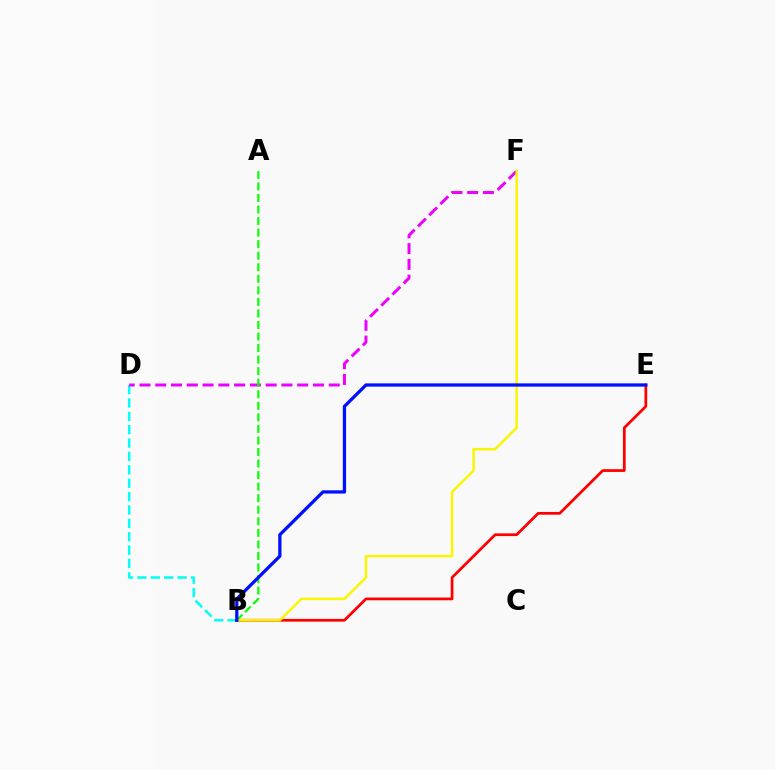{('B', 'D'): [{'color': '#00fff6', 'line_style': 'dashed', 'thickness': 1.82}], ('D', 'F'): [{'color': '#ee00ff', 'line_style': 'dashed', 'thickness': 2.14}], ('B', 'E'): [{'color': '#ff0000', 'line_style': 'solid', 'thickness': 1.98}, {'color': '#0010ff', 'line_style': 'solid', 'thickness': 2.36}], ('A', 'B'): [{'color': '#08ff00', 'line_style': 'dashed', 'thickness': 1.57}], ('B', 'F'): [{'color': '#fcf500', 'line_style': 'solid', 'thickness': 1.78}]}